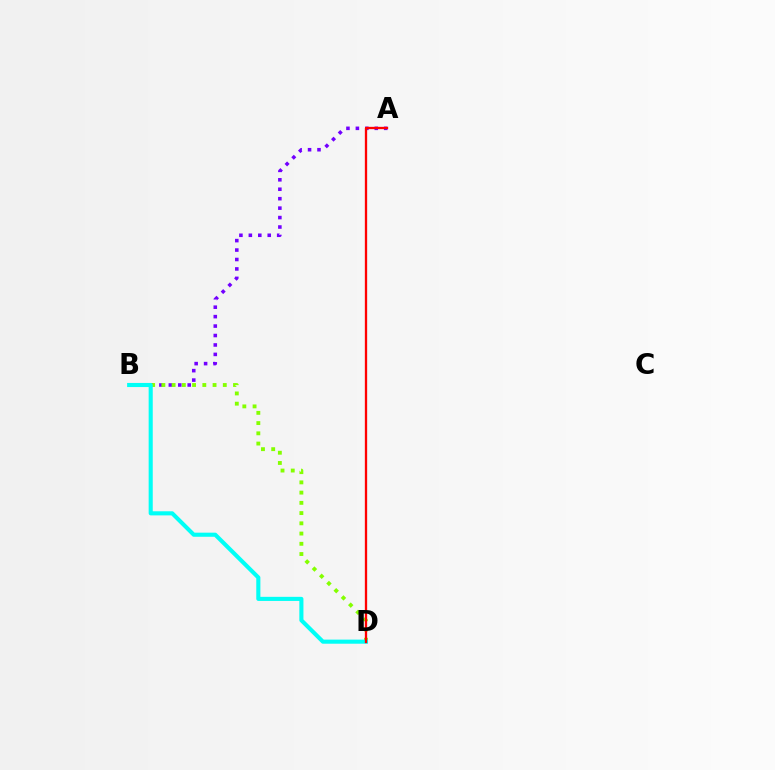{('A', 'B'): [{'color': '#7200ff', 'line_style': 'dotted', 'thickness': 2.57}], ('B', 'D'): [{'color': '#84ff00', 'line_style': 'dotted', 'thickness': 2.78}, {'color': '#00fff6', 'line_style': 'solid', 'thickness': 2.95}], ('A', 'D'): [{'color': '#ff0000', 'line_style': 'solid', 'thickness': 1.67}]}